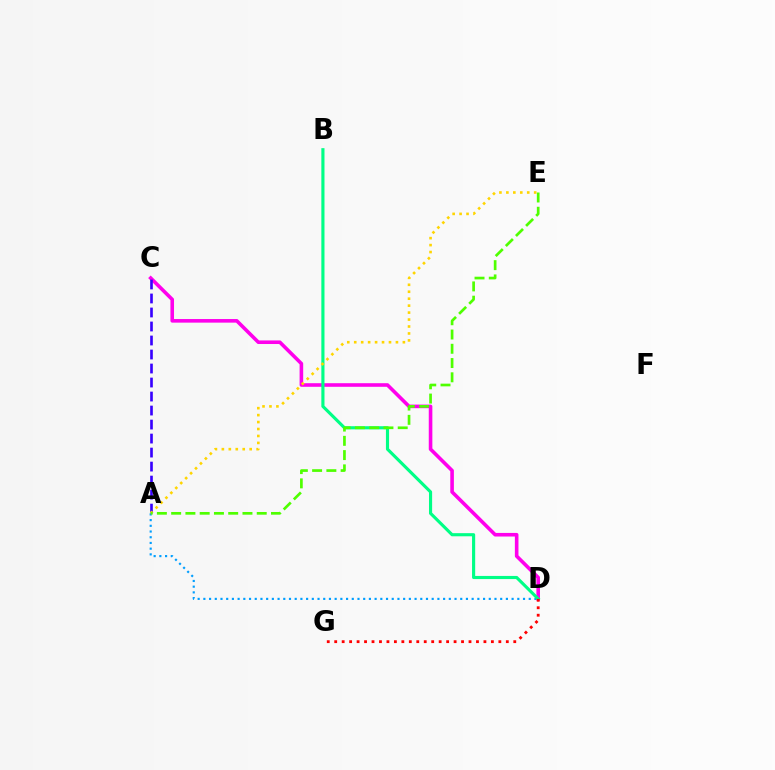{('A', 'D'): [{'color': '#009eff', 'line_style': 'dotted', 'thickness': 1.55}], ('C', 'D'): [{'color': '#ff00ed', 'line_style': 'solid', 'thickness': 2.59}], ('B', 'D'): [{'color': '#00ff86', 'line_style': 'solid', 'thickness': 2.26}], ('A', 'C'): [{'color': '#3700ff', 'line_style': 'dashed', 'thickness': 1.9}], ('A', 'E'): [{'color': '#ffd500', 'line_style': 'dotted', 'thickness': 1.89}, {'color': '#4fff00', 'line_style': 'dashed', 'thickness': 1.94}], ('D', 'G'): [{'color': '#ff0000', 'line_style': 'dotted', 'thickness': 2.03}]}